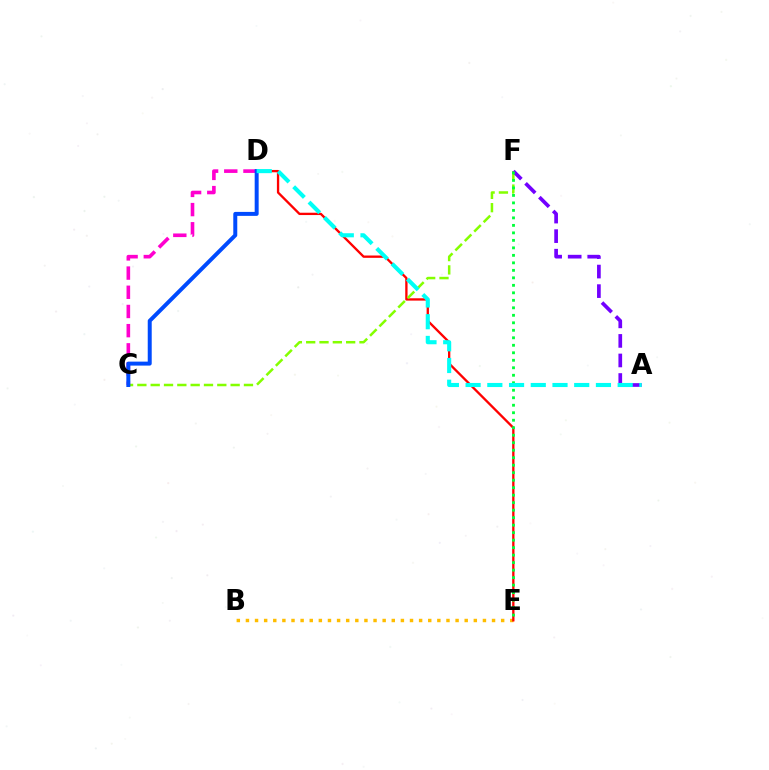{('B', 'E'): [{'color': '#ffbd00', 'line_style': 'dotted', 'thickness': 2.48}], ('D', 'E'): [{'color': '#ff0000', 'line_style': 'solid', 'thickness': 1.67}], ('C', 'D'): [{'color': '#ff00cf', 'line_style': 'dashed', 'thickness': 2.61}, {'color': '#004bff', 'line_style': 'solid', 'thickness': 2.86}], ('C', 'F'): [{'color': '#84ff00', 'line_style': 'dashed', 'thickness': 1.81}], ('A', 'F'): [{'color': '#7200ff', 'line_style': 'dashed', 'thickness': 2.66}], ('E', 'F'): [{'color': '#00ff39', 'line_style': 'dotted', 'thickness': 2.04}], ('A', 'D'): [{'color': '#00fff6', 'line_style': 'dashed', 'thickness': 2.95}]}